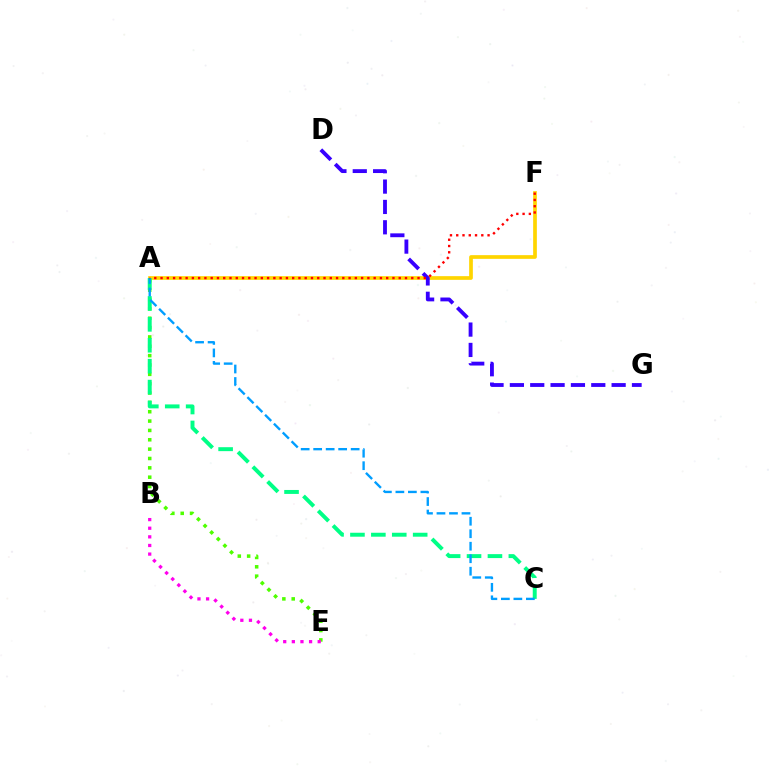{('A', 'E'): [{'color': '#4fff00', 'line_style': 'dotted', 'thickness': 2.54}], ('A', 'F'): [{'color': '#ffd500', 'line_style': 'solid', 'thickness': 2.66}, {'color': '#ff0000', 'line_style': 'dotted', 'thickness': 1.7}], ('D', 'G'): [{'color': '#3700ff', 'line_style': 'dashed', 'thickness': 2.76}], ('A', 'C'): [{'color': '#00ff86', 'line_style': 'dashed', 'thickness': 2.84}, {'color': '#009eff', 'line_style': 'dashed', 'thickness': 1.7}], ('B', 'E'): [{'color': '#ff00ed', 'line_style': 'dotted', 'thickness': 2.34}]}